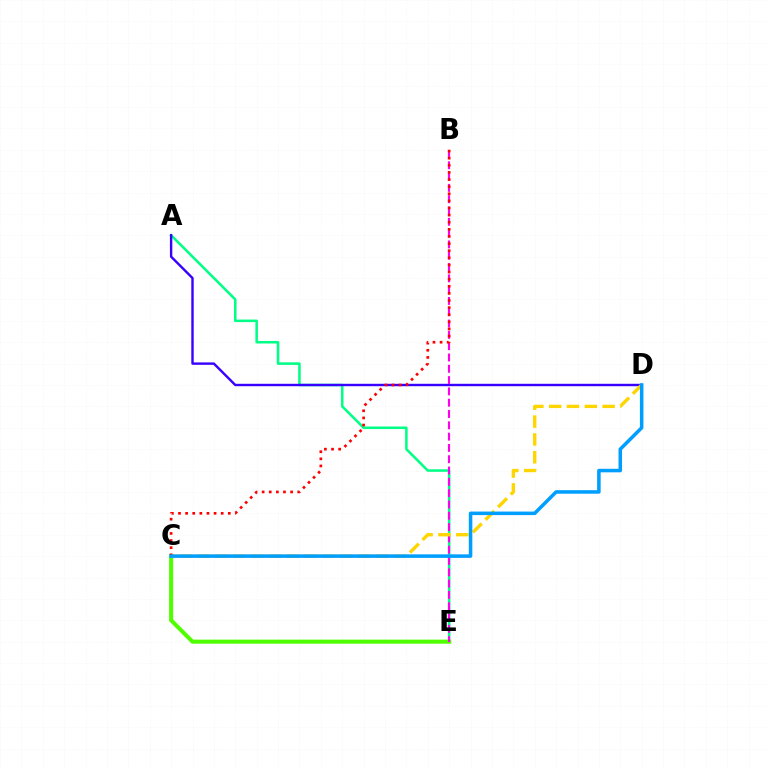{('A', 'E'): [{'color': '#00ff86', 'line_style': 'solid', 'thickness': 1.83}], ('C', 'E'): [{'color': '#4fff00', 'line_style': 'solid', 'thickness': 2.92}], ('A', 'D'): [{'color': '#3700ff', 'line_style': 'solid', 'thickness': 1.73}], ('B', 'E'): [{'color': '#ff00ed', 'line_style': 'dashed', 'thickness': 1.54}], ('C', 'D'): [{'color': '#ffd500', 'line_style': 'dashed', 'thickness': 2.42}, {'color': '#009eff', 'line_style': 'solid', 'thickness': 2.54}], ('B', 'C'): [{'color': '#ff0000', 'line_style': 'dotted', 'thickness': 1.93}]}